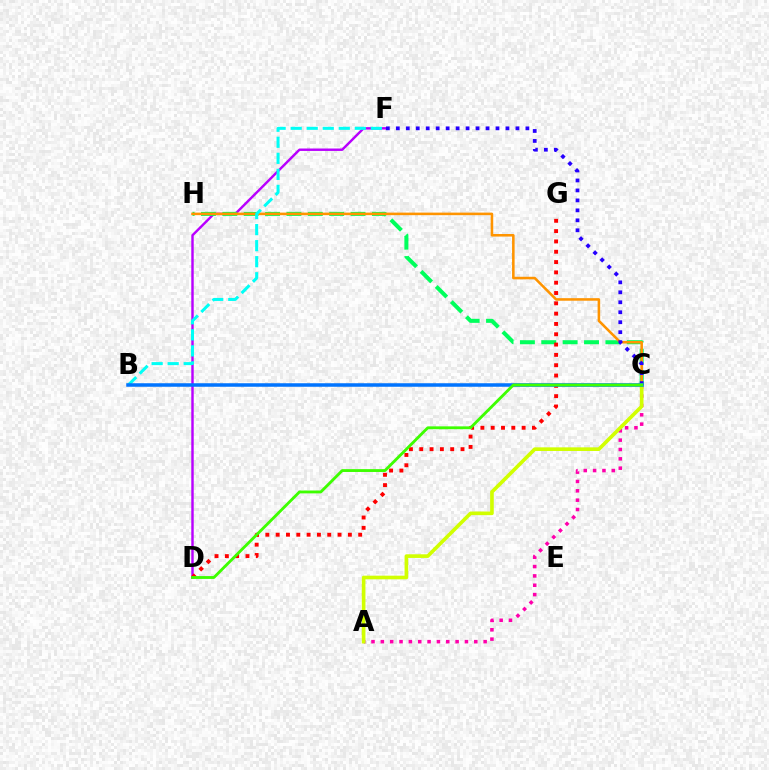{('D', 'F'): [{'color': '#b900ff', 'line_style': 'solid', 'thickness': 1.75}], ('C', 'H'): [{'color': '#00ff5c', 'line_style': 'dashed', 'thickness': 2.9}, {'color': '#ff9400', 'line_style': 'solid', 'thickness': 1.84}], ('A', 'C'): [{'color': '#ff00ac', 'line_style': 'dotted', 'thickness': 2.54}, {'color': '#d1ff00', 'line_style': 'solid', 'thickness': 2.62}], ('C', 'F'): [{'color': '#2500ff', 'line_style': 'dotted', 'thickness': 2.71}], ('B', 'F'): [{'color': '#00fff6', 'line_style': 'dashed', 'thickness': 2.18}], ('D', 'G'): [{'color': '#ff0000', 'line_style': 'dotted', 'thickness': 2.8}], ('B', 'C'): [{'color': '#0074ff', 'line_style': 'solid', 'thickness': 2.53}], ('C', 'D'): [{'color': '#3dff00', 'line_style': 'solid', 'thickness': 2.05}]}